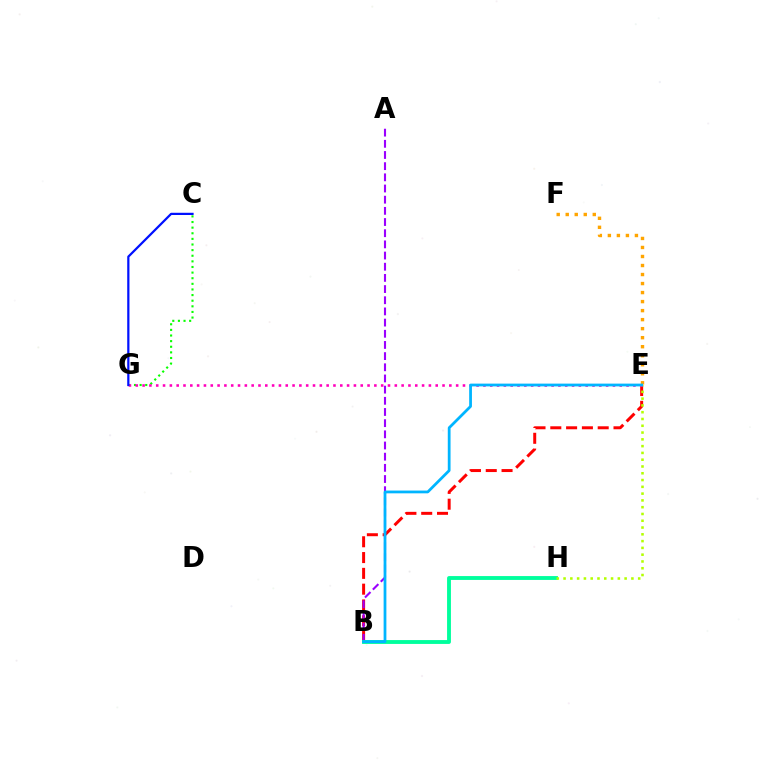{('B', 'E'): [{'color': '#ff0000', 'line_style': 'dashed', 'thickness': 2.15}, {'color': '#00b5ff', 'line_style': 'solid', 'thickness': 1.99}], ('A', 'B'): [{'color': '#9b00ff', 'line_style': 'dashed', 'thickness': 1.52}], ('B', 'H'): [{'color': '#00ff9d', 'line_style': 'solid', 'thickness': 2.78}], ('C', 'G'): [{'color': '#08ff00', 'line_style': 'dotted', 'thickness': 1.53}, {'color': '#0010ff', 'line_style': 'solid', 'thickness': 1.6}], ('E', 'H'): [{'color': '#b3ff00', 'line_style': 'dotted', 'thickness': 1.84}], ('E', 'F'): [{'color': '#ffa500', 'line_style': 'dotted', 'thickness': 2.45}], ('E', 'G'): [{'color': '#ff00bd', 'line_style': 'dotted', 'thickness': 1.85}]}